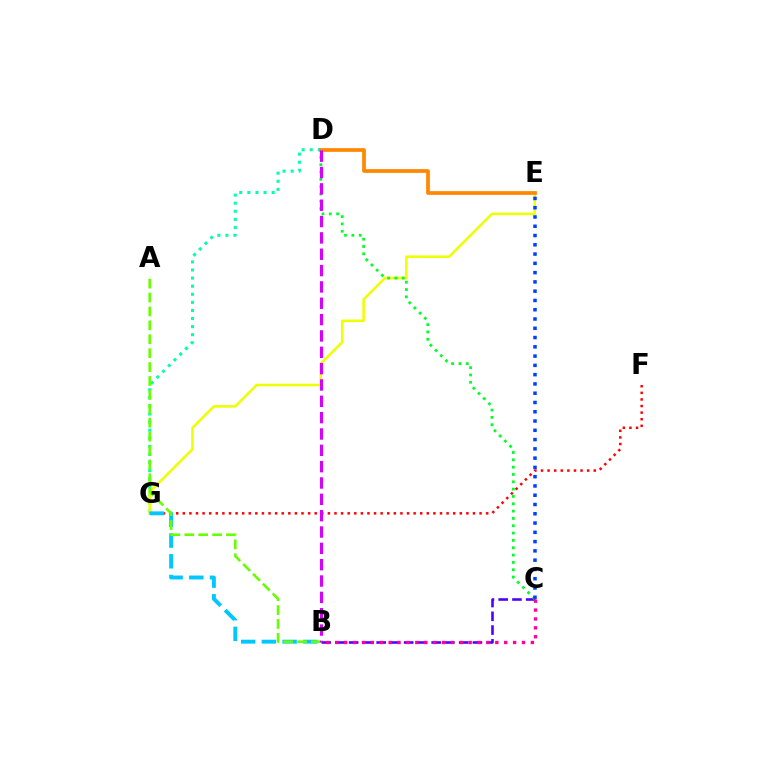{('D', 'G'): [{'color': '#00ffaf', 'line_style': 'dotted', 'thickness': 2.2}], ('B', 'C'): [{'color': '#4f00ff', 'line_style': 'dashed', 'thickness': 1.87}, {'color': '#ff00a0', 'line_style': 'dotted', 'thickness': 2.42}], ('E', 'G'): [{'color': '#eeff00', 'line_style': 'solid', 'thickness': 1.84}], ('F', 'G'): [{'color': '#ff0000', 'line_style': 'dotted', 'thickness': 1.79}], ('C', 'D'): [{'color': '#00ff27', 'line_style': 'dotted', 'thickness': 1.99}], ('B', 'G'): [{'color': '#00c7ff', 'line_style': 'dashed', 'thickness': 2.81}], ('D', 'E'): [{'color': '#ff8800', 'line_style': 'solid', 'thickness': 2.68}], ('C', 'E'): [{'color': '#003fff', 'line_style': 'dotted', 'thickness': 2.52}], ('A', 'B'): [{'color': '#66ff00', 'line_style': 'dashed', 'thickness': 1.89}], ('B', 'D'): [{'color': '#d600ff', 'line_style': 'dashed', 'thickness': 2.22}]}